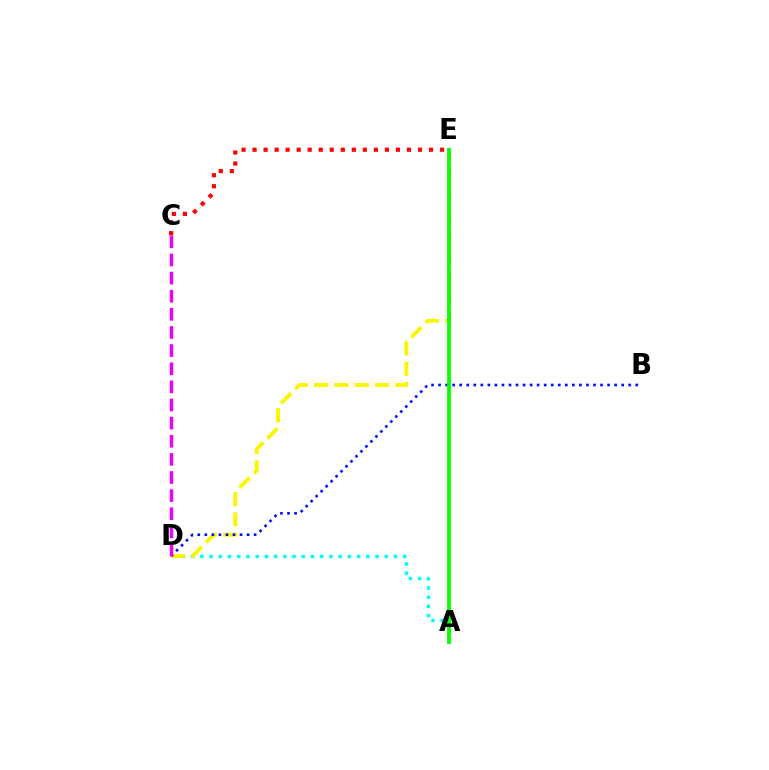{('A', 'D'): [{'color': '#00fff6', 'line_style': 'dotted', 'thickness': 2.51}], ('D', 'E'): [{'color': '#fcf500', 'line_style': 'dashed', 'thickness': 2.76}], ('B', 'D'): [{'color': '#0010ff', 'line_style': 'dotted', 'thickness': 1.91}], ('C', 'D'): [{'color': '#ee00ff', 'line_style': 'dashed', 'thickness': 2.46}], ('A', 'E'): [{'color': '#08ff00', 'line_style': 'solid', 'thickness': 2.76}], ('C', 'E'): [{'color': '#ff0000', 'line_style': 'dotted', 'thickness': 3.0}]}